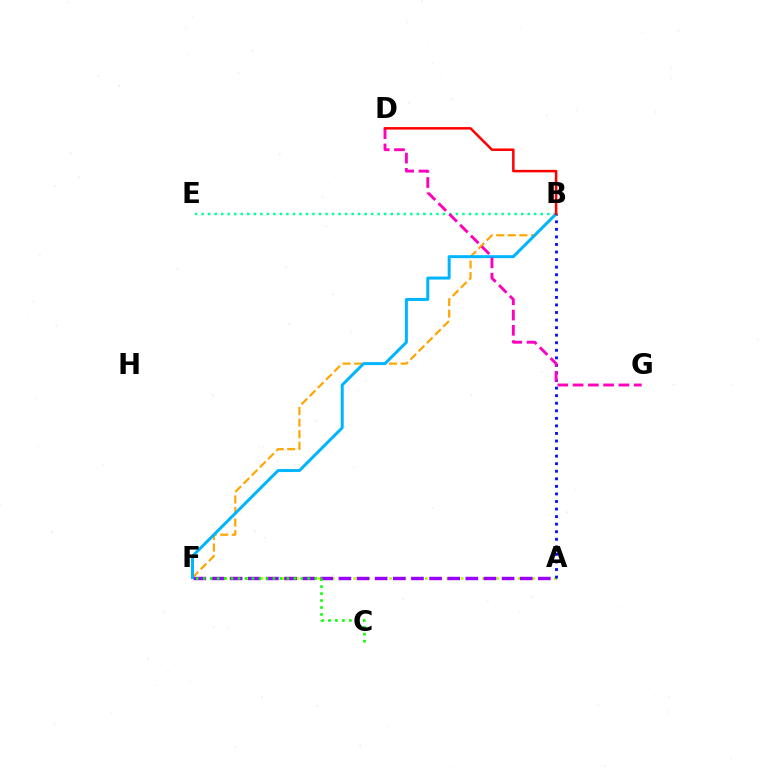{('A', 'F'): [{'color': '#b3ff00', 'line_style': 'dotted', 'thickness': 1.94}, {'color': '#9b00ff', 'line_style': 'dashed', 'thickness': 2.46}], ('B', 'E'): [{'color': '#00ff9d', 'line_style': 'dotted', 'thickness': 1.77}], ('A', 'B'): [{'color': '#0010ff', 'line_style': 'dotted', 'thickness': 2.05}], ('B', 'F'): [{'color': '#ffa500', 'line_style': 'dashed', 'thickness': 1.57}, {'color': '#00b5ff', 'line_style': 'solid', 'thickness': 2.15}], ('C', 'F'): [{'color': '#08ff00', 'line_style': 'dotted', 'thickness': 1.89}], ('D', 'G'): [{'color': '#ff00bd', 'line_style': 'dashed', 'thickness': 2.07}], ('B', 'D'): [{'color': '#ff0000', 'line_style': 'solid', 'thickness': 1.81}]}